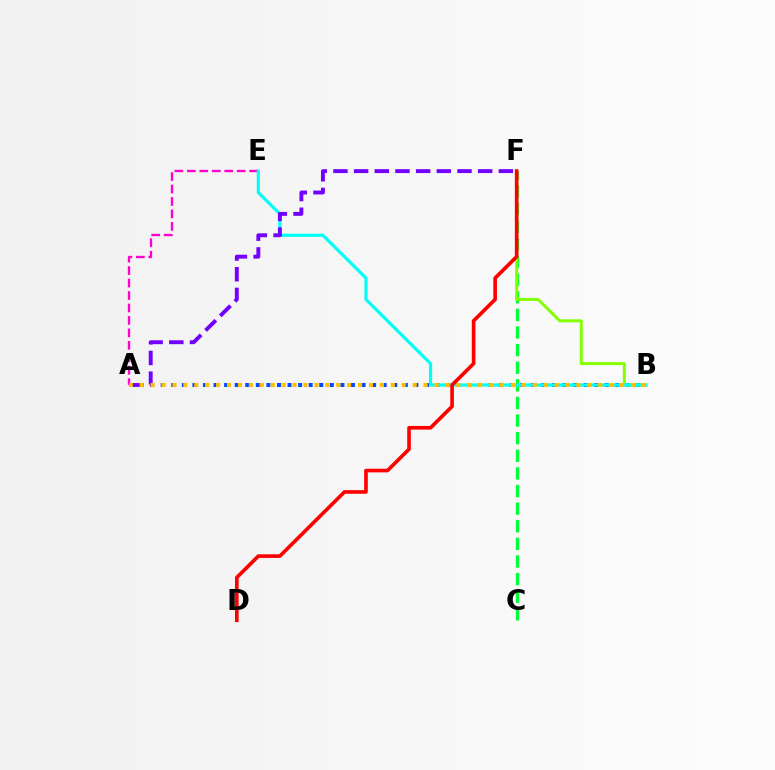{('A', 'E'): [{'color': '#ff00cf', 'line_style': 'dashed', 'thickness': 1.69}], ('A', 'B'): [{'color': '#004bff', 'line_style': 'dotted', 'thickness': 2.87}, {'color': '#ffbd00', 'line_style': 'dotted', 'thickness': 2.97}], ('C', 'F'): [{'color': '#00ff39', 'line_style': 'dashed', 'thickness': 2.39}], ('B', 'F'): [{'color': '#84ff00', 'line_style': 'solid', 'thickness': 2.14}], ('B', 'E'): [{'color': '#00fff6', 'line_style': 'solid', 'thickness': 2.28}], ('A', 'F'): [{'color': '#7200ff', 'line_style': 'dashed', 'thickness': 2.81}], ('D', 'F'): [{'color': '#ff0000', 'line_style': 'solid', 'thickness': 2.62}]}